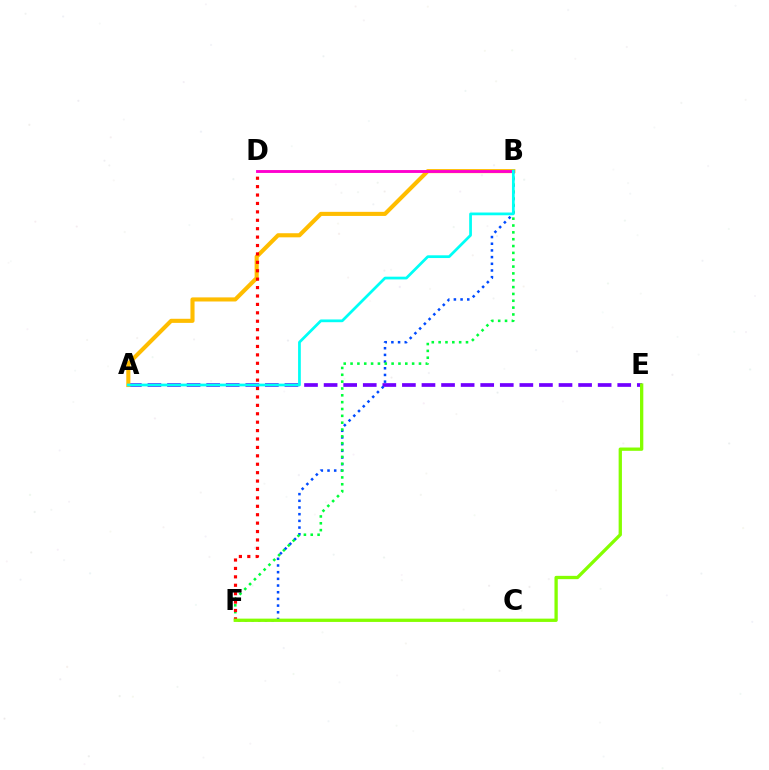{('A', 'E'): [{'color': '#7200ff', 'line_style': 'dashed', 'thickness': 2.66}], ('B', 'F'): [{'color': '#004bff', 'line_style': 'dotted', 'thickness': 1.82}, {'color': '#00ff39', 'line_style': 'dotted', 'thickness': 1.86}], ('A', 'B'): [{'color': '#ffbd00', 'line_style': 'solid', 'thickness': 2.95}, {'color': '#00fff6', 'line_style': 'solid', 'thickness': 1.97}], ('D', 'F'): [{'color': '#ff0000', 'line_style': 'dotted', 'thickness': 2.29}], ('E', 'F'): [{'color': '#84ff00', 'line_style': 'solid', 'thickness': 2.38}], ('B', 'D'): [{'color': '#ff00cf', 'line_style': 'solid', 'thickness': 2.07}]}